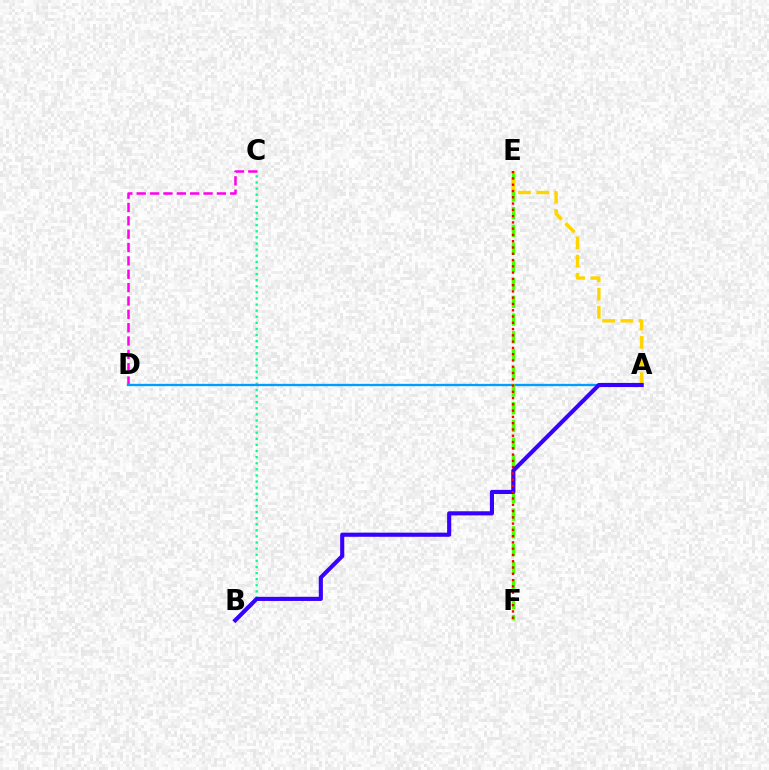{('B', 'C'): [{'color': '#00ff86', 'line_style': 'dotted', 'thickness': 1.66}], ('C', 'D'): [{'color': '#ff00ed', 'line_style': 'dashed', 'thickness': 1.81}], ('A', 'D'): [{'color': '#009eff', 'line_style': 'solid', 'thickness': 1.66}], ('E', 'F'): [{'color': '#4fff00', 'line_style': 'dashed', 'thickness': 2.41}, {'color': '#ff0000', 'line_style': 'dotted', 'thickness': 1.7}], ('A', 'E'): [{'color': '#ffd500', 'line_style': 'dashed', 'thickness': 2.47}], ('A', 'B'): [{'color': '#3700ff', 'line_style': 'solid', 'thickness': 2.96}]}